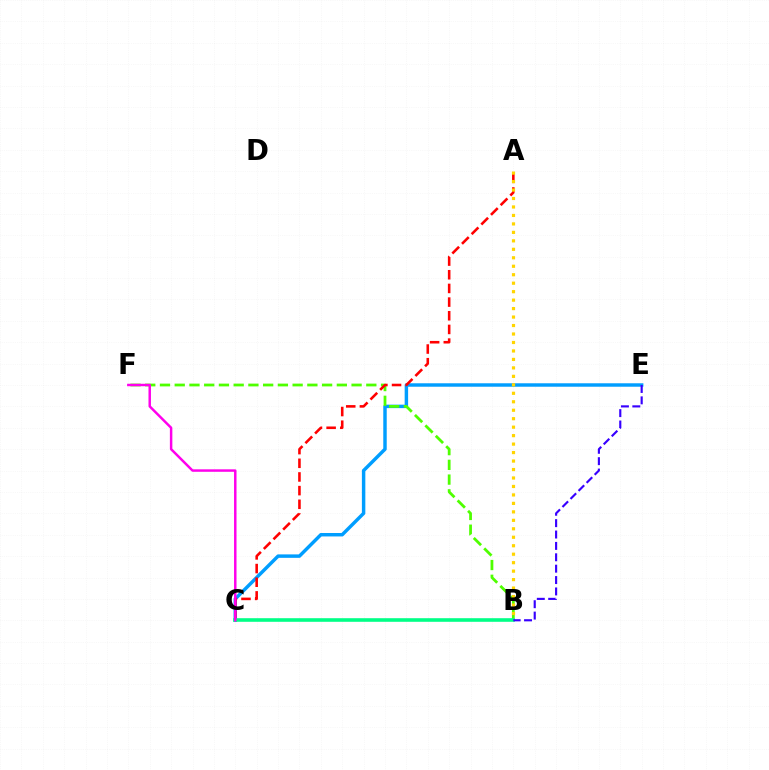{('C', 'E'): [{'color': '#009eff', 'line_style': 'solid', 'thickness': 2.48}], ('B', 'F'): [{'color': '#4fff00', 'line_style': 'dashed', 'thickness': 2.0}], ('A', 'C'): [{'color': '#ff0000', 'line_style': 'dashed', 'thickness': 1.86}], ('A', 'B'): [{'color': '#ffd500', 'line_style': 'dotted', 'thickness': 2.3}], ('B', 'C'): [{'color': '#00ff86', 'line_style': 'solid', 'thickness': 2.59}], ('B', 'E'): [{'color': '#3700ff', 'line_style': 'dashed', 'thickness': 1.55}], ('C', 'F'): [{'color': '#ff00ed', 'line_style': 'solid', 'thickness': 1.78}]}